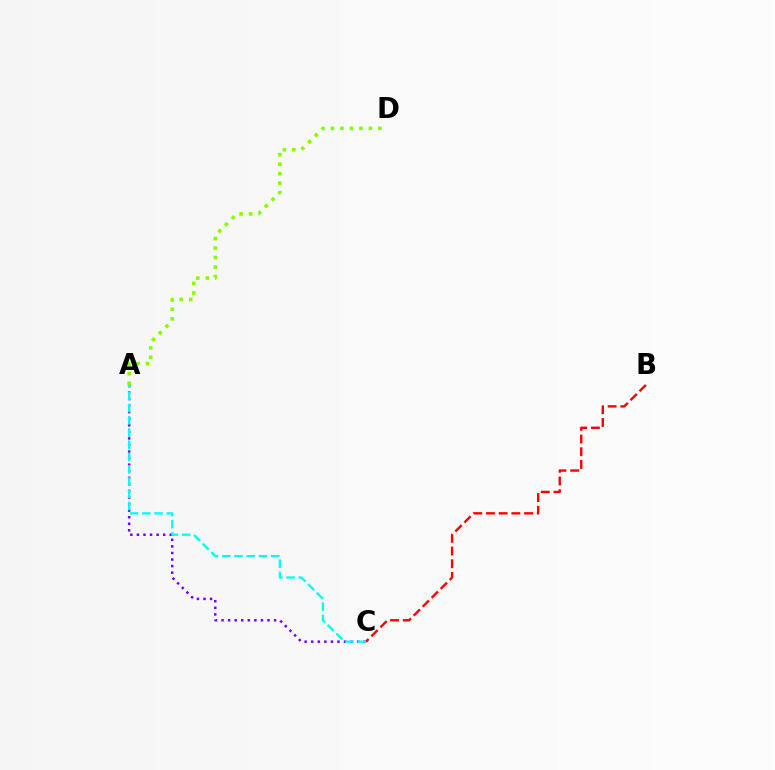{('A', 'C'): [{'color': '#7200ff', 'line_style': 'dotted', 'thickness': 1.78}, {'color': '#00fff6', 'line_style': 'dashed', 'thickness': 1.66}], ('B', 'C'): [{'color': '#ff0000', 'line_style': 'dashed', 'thickness': 1.73}], ('A', 'D'): [{'color': '#84ff00', 'line_style': 'dotted', 'thickness': 2.58}]}